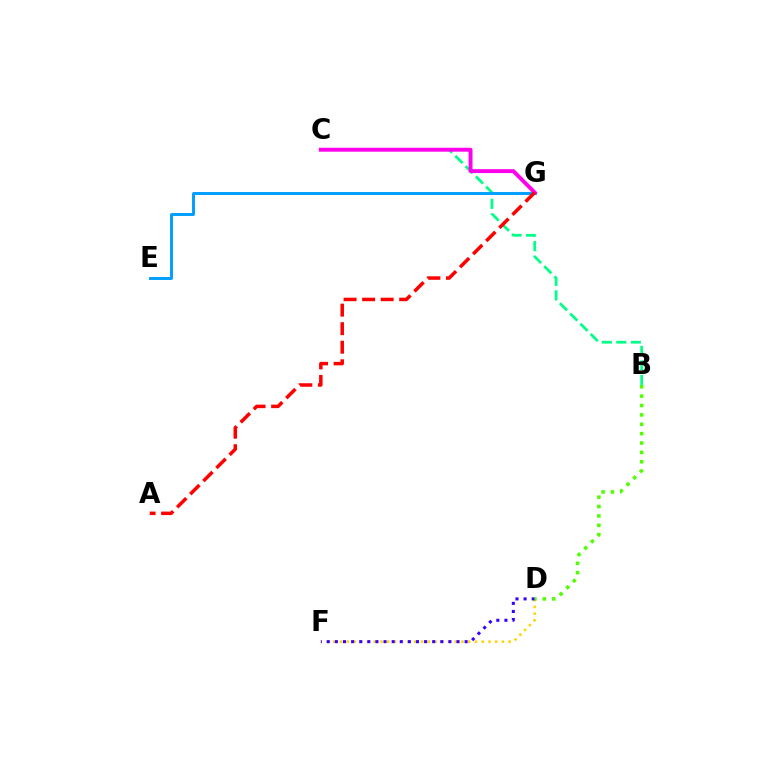{('B', 'C'): [{'color': '#00ff86', 'line_style': 'dashed', 'thickness': 1.97}], ('D', 'F'): [{'color': '#ffd500', 'line_style': 'dotted', 'thickness': 1.83}, {'color': '#3700ff', 'line_style': 'dotted', 'thickness': 2.2}], ('E', 'G'): [{'color': '#009eff', 'line_style': 'solid', 'thickness': 2.1}], ('C', 'G'): [{'color': '#ff00ed', 'line_style': 'solid', 'thickness': 2.82}], ('B', 'D'): [{'color': '#4fff00', 'line_style': 'dotted', 'thickness': 2.55}], ('A', 'G'): [{'color': '#ff0000', 'line_style': 'dashed', 'thickness': 2.52}]}